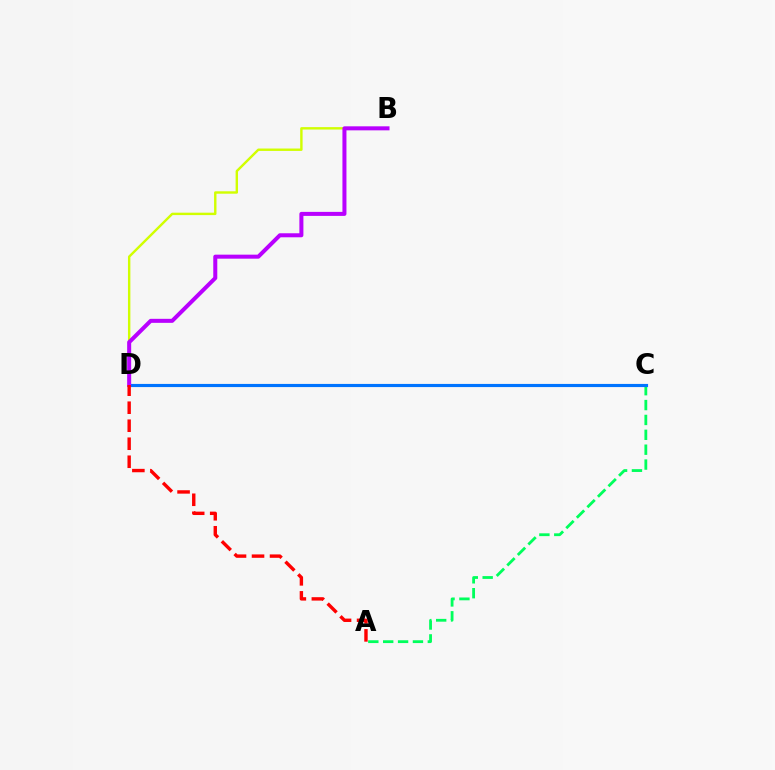{('B', 'D'): [{'color': '#d1ff00', 'line_style': 'solid', 'thickness': 1.73}, {'color': '#b900ff', 'line_style': 'solid', 'thickness': 2.89}], ('A', 'C'): [{'color': '#00ff5c', 'line_style': 'dashed', 'thickness': 2.02}], ('C', 'D'): [{'color': '#0074ff', 'line_style': 'solid', 'thickness': 2.27}], ('A', 'D'): [{'color': '#ff0000', 'line_style': 'dashed', 'thickness': 2.45}]}